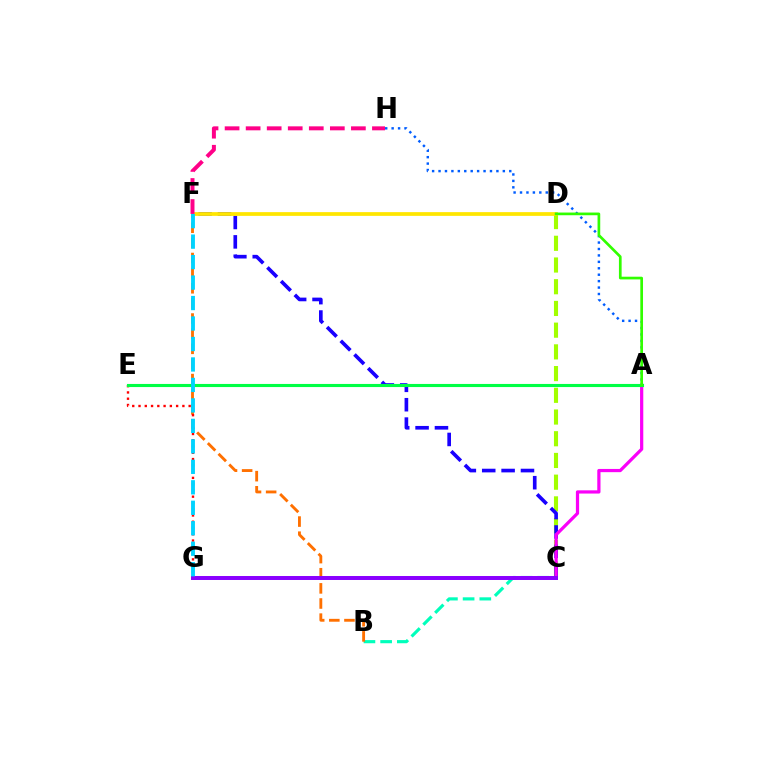{('B', 'C'): [{'color': '#00ffbb', 'line_style': 'dashed', 'thickness': 2.27}], ('A', 'H'): [{'color': '#005dff', 'line_style': 'dotted', 'thickness': 1.75}], ('C', 'D'): [{'color': '#a2ff00', 'line_style': 'dashed', 'thickness': 2.95}], ('B', 'F'): [{'color': '#ff7000', 'line_style': 'dashed', 'thickness': 2.06}], ('C', 'F'): [{'color': '#1900ff', 'line_style': 'dashed', 'thickness': 2.63}], ('A', 'C'): [{'color': '#fa00f9', 'line_style': 'solid', 'thickness': 2.32}], ('E', 'G'): [{'color': '#ff0000', 'line_style': 'dotted', 'thickness': 1.7}], ('C', 'G'): [{'color': '#8a00ff', 'line_style': 'solid', 'thickness': 2.86}], ('D', 'F'): [{'color': '#ffe600', 'line_style': 'solid', 'thickness': 2.69}], ('F', 'H'): [{'color': '#ff0088', 'line_style': 'dashed', 'thickness': 2.86}], ('A', 'E'): [{'color': '#00ff45', 'line_style': 'solid', 'thickness': 2.24}], ('A', 'D'): [{'color': '#31ff00', 'line_style': 'solid', 'thickness': 1.94}], ('F', 'G'): [{'color': '#00d3ff', 'line_style': 'dashed', 'thickness': 2.78}]}